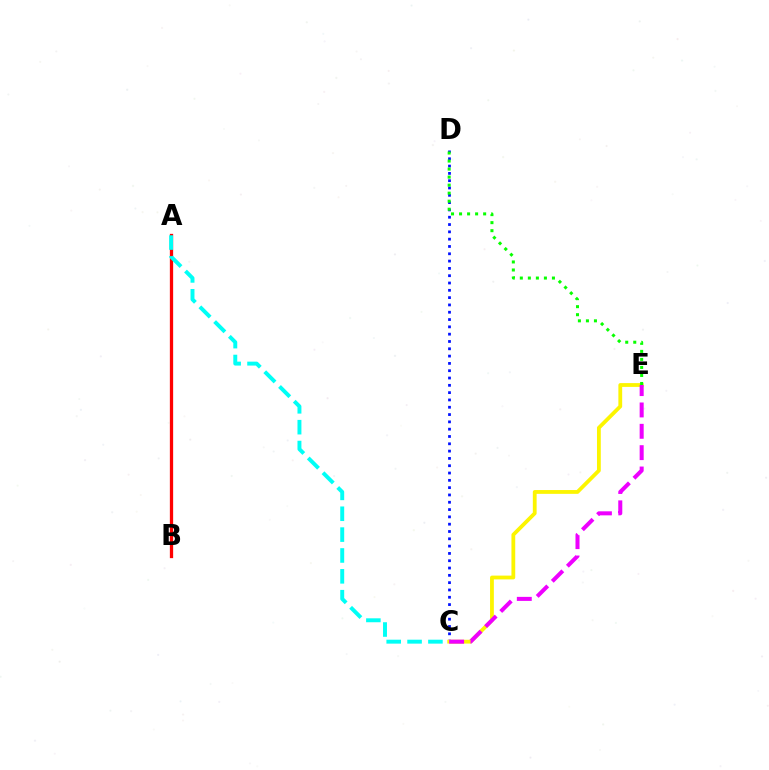{('A', 'B'): [{'color': '#ff0000', 'line_style': 'solid', 'thickness': 2.36}], ('C', 'D'): [{'color': '#0010ff', 'line_style': 'dotted', 'thickness': 1.99}], ('C', 'E'): [{'color': '#fcf500', 'line_style': 'solid', 'thickness': 2.73}, {'color': '#ee00ff', 'line_style': 'dashed', 'thickness': 2.9}], ('A', 'C'): [{'color': '#00fff6', 'line_style': 'dashed', 'thickness': 2.83}], ('D', 'E'): [{'color': '#08ff00', 'line_style': 'dotted', 'thickness': 2.18}]}